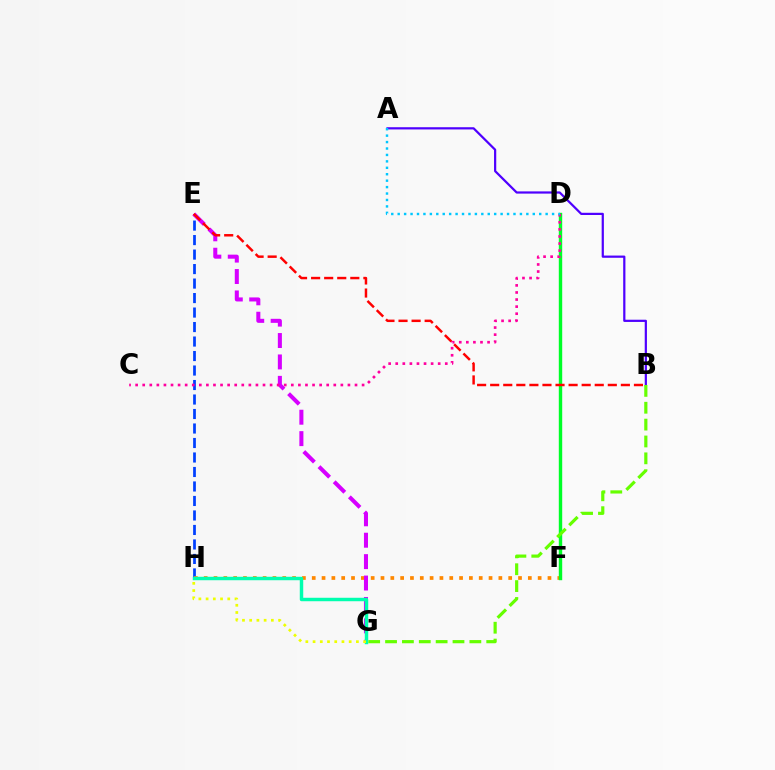{('E', 'H'): [{'color': '#003fff', 'line_style': 'dashed', 'thickness': 1.97}], ('F', 'H'): [{'color': '#ff8800', 'line_style': 'dotted', 'thickness': 2.67}], ('E', 'G'): [{'color': '#d600ff', 'line_style': 'dashed', 'thickness': 2.91}], ('D', 'F'): [{'color': '#00ff27', 'line_style': 'solid', 'thickness': 2.46}], ('A', 'B'): [{'color': '#4f00ff', 'line_style': 'solid', 'thickness': 1.6}], ('C', 'D'): [{'color': '#ff00a0', 'line_style': 'dotted', 'thickness': 1.92}], ('G', 'H'): [{'color': '#00ffaf', 'line_style': 'solid', 'thickness': 2.48}, {'color': '#eeff00', 'line_style': 'dotted', 'thickness': 1.96}], ('B', 'G'): [{'color': '#66ff00', 'line_style': 'dashed', 'thickness': 2.29}], ('A', 'D'): [{'color': '#00c7ff', 'line_style': 'dotted', 'thickness': 1.75}], ('B', 'E'): [{'color': '#ff0000', 'line_style': 'dashed', 'thickness': 1.78}]}